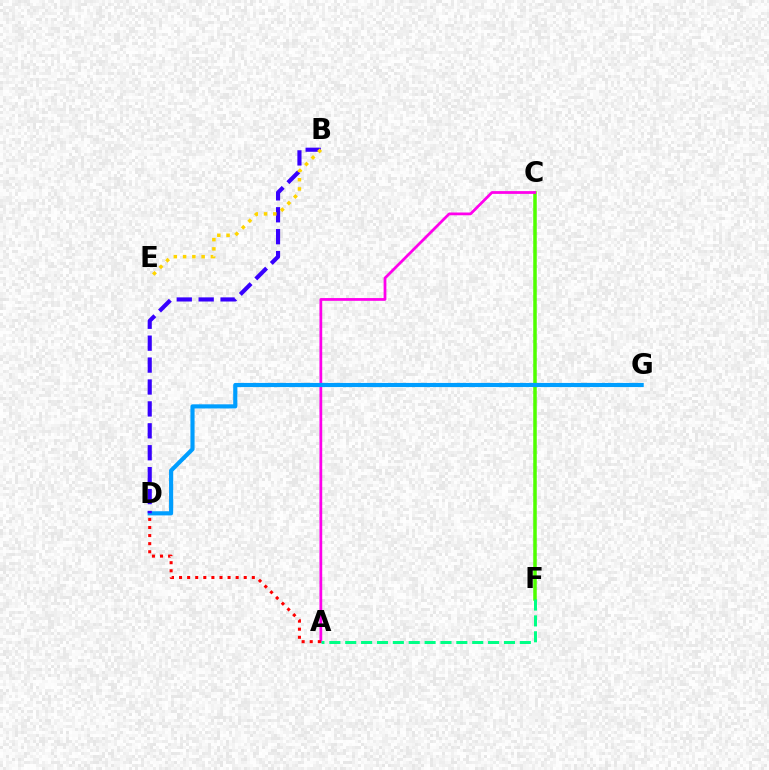{('C', 'F'): [{'color': '#4fff00', 'line_style': 'solid', 'thickness': 2.54}], ('A', 'C'): [{'color': '#ff00ed', 'line_style': 'solid', 'thickness': 1.99}], ('D', 'G'): [{'color': '#009eff', 'line_style': 'solid', 'thickness': 2.98}], ('A', 'D'): [{'color': '#ff0000', 'line_style': 'dotted', 'thickness': 2.2}], ('B', 'D'): [{'color': '#3700ff', 'line_style': 'dashed', 'thickness': 2.98}], ('A', 'F'): [{'color': '#00ff86', 'line_style': 'dashed', 'thickness': 2.16}], ('B', 'E'): [{'color': '#ffd500', 'line_style': 'dotted', 'thickness': 2.52}]}